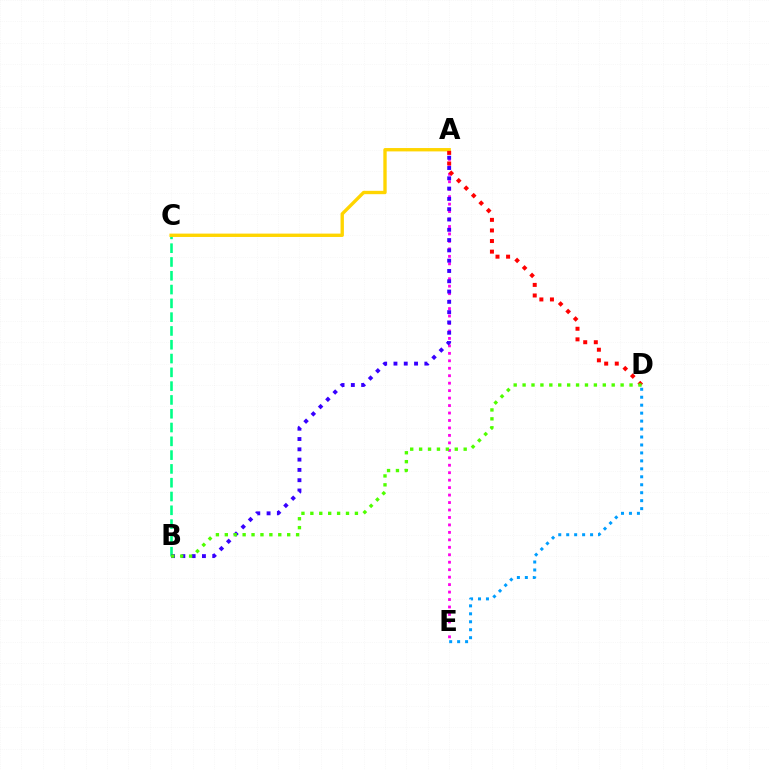{('D', 'E'): [{'color': '#009eff', 'line_style': 'dotted', 'thickness': 2.16}], ('A', 'E'): [{'color': '#ff00ed', 'line_style': 'dotted', 'thickness': 2.03}], ('B', 'C'): [{'color': '#00ff86', 'line_style': 'dashed', 'thickness': 1.87}], ('A', 'C'): [{'color': '#ffd500', 'line_style': 'solid', 'thickness': 2.42}], ('A', 'D'): [{'color': '#ff0000', 'line_style': 'dotted', 'thickness': 2.88}], ('A', 'B'): [{'color': '#3700ff', 'line_style': 'dotted', 'thickness': 2.8}], ('B', 'D'): [{'color': '#4fff00', 'line_style': 'dotted', 'thickness': 2.42}]}